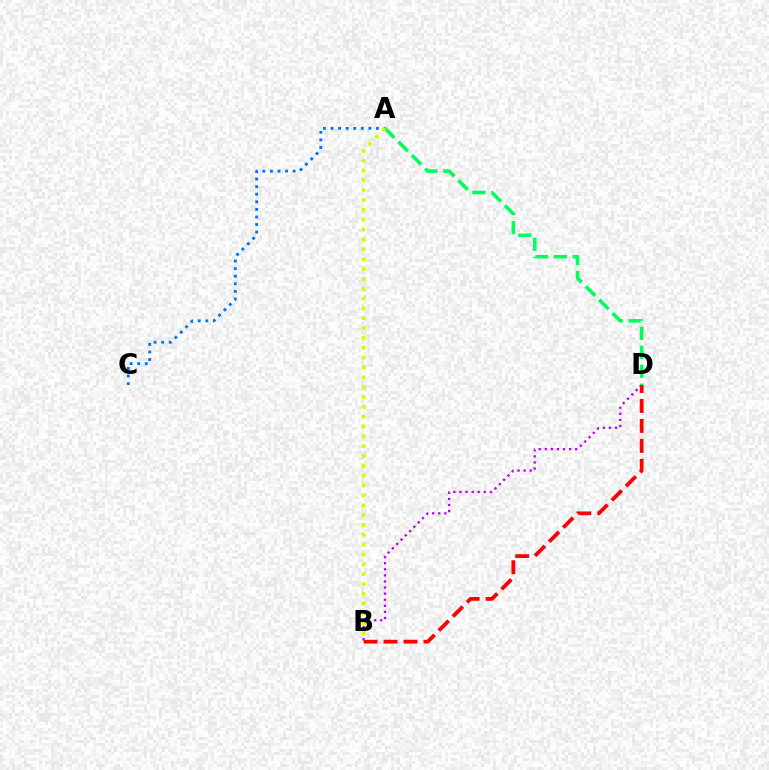{('A', 'C'): [{'color': '#0074ff', 'line_style': 'dotted', 'thickness': 2.06}], ('B', 'D'): [{'color': '#b900ff', 'line_style': 'dotted', 'thickness': 1.65}, {'color': '#ff0000', 'line_style': 'dashed', 'thickness': 2.71}], ('A', 'D'): [{'color': '#00ff5c', 'line_style': 'dashed', 'thickness': 2.58}], ('A', 'B'): [{'color': '#d1ff00', 'line_style': 'dotted', 'thickness': 2.67}]}